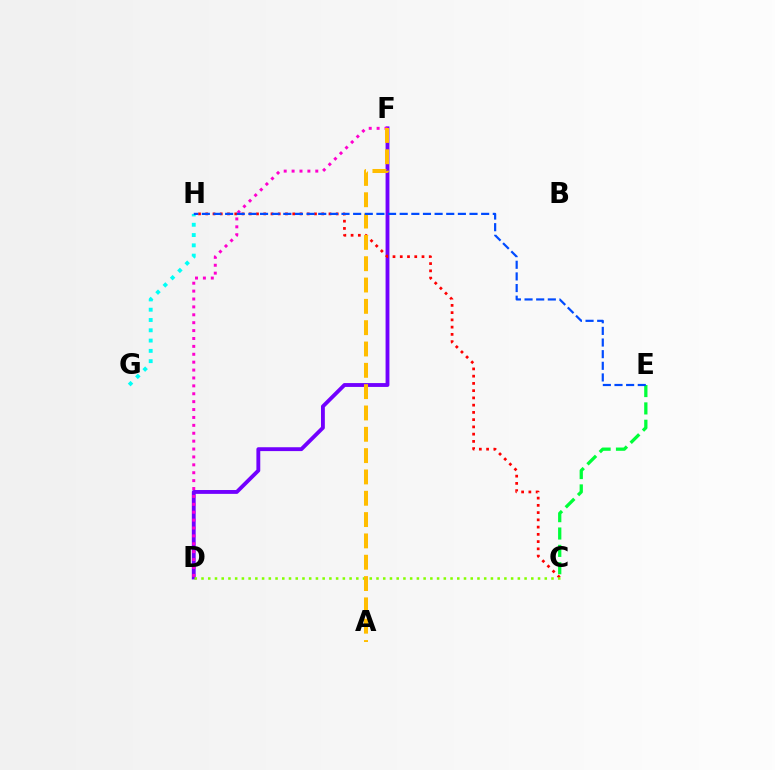{('D', 'F'): [{'color': '#7200ff', 'line_style': 'solid', 'thickness': 2.77}, {'color': '#ff00cf', 'line_style': 'dotted', 'thickness': 2.15}], ('C', 'H'): [{'color': '#ff0000', 'line_style': 'dotted', 'thickness': 1.97}], ('G', 'H'): [{'color': '#00fff6', 'line_style': 'dotted', 'thickness': 2.79}], ('C', 'D'): [{'color': '#84ff00', 'line_style': 'dotted', 'thickness': 1.83}], ('A', 'F'): [{'color': '#ffbd00', 'line_style': 'dashed', 'thickness': 2.9}], ('C', 'E'): [{'color': '#00ff39', 'line_style': 'dashed', 'thickness': 2.36}], ('E', 'H'): [{'color': '#004bff', 'line_style': 'dashed', 'thickness': 1.58}]}